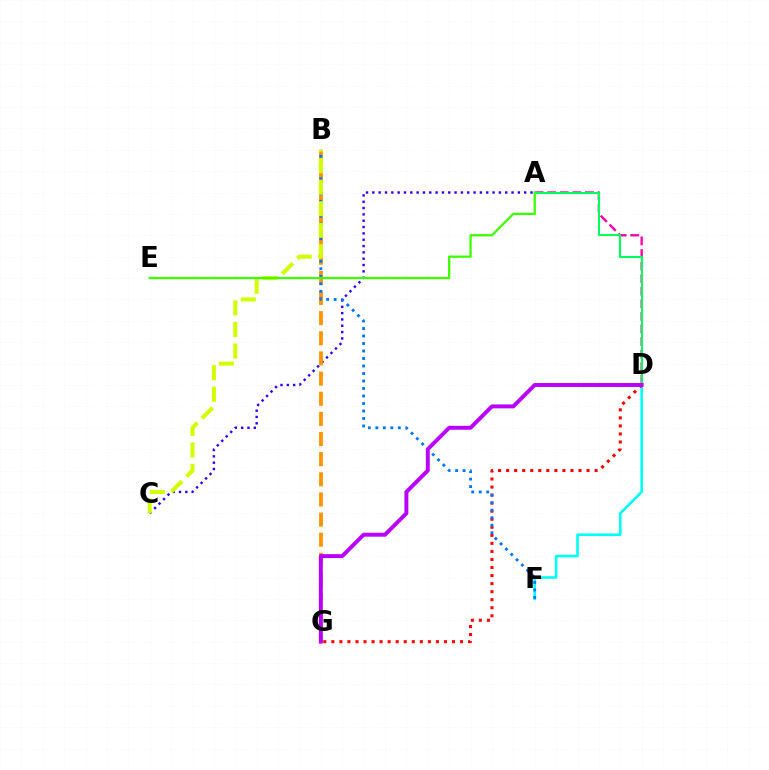{('A', 'C'): [{'color': '#2500ff', 'line_style': 'dotted', 'thickness': 1.72}], ('A', 'D'): [{'color': '#ff00ac', 'line_style': 'dashed', 'thickness': 1.71}, {'color': '#00ff5c', 'line_style': 'solid', 'thickness': 1.5}], ('D', 'F'): [{'color': '#00fff6', 'line_style': 'solid', 'thickness': 1.89}], ('B', 'G'): [{'color': '#ff9400', 'line_style': 'dashed', 'thickness': 2.74}], ('D', 'G'): [{'color': '#ff0000', 'line_style': 'dotted', 'thickness': 2.19}, {'color': '#b900ff', 'line_style': 'solid', 'thickness': 2.82}], ('B', 'F'): [{'color': '#0074ff', 'line_style': 'dotted', 'thickness': 2.04}], ('B', 'C'): [{'color': '#d1ff00', 'line_style': 'dashed', 'thickness': 2.93}], ('A', 'E'): [{'color': '#3dff00', 'line_style': 'solid', 'thickness': 1.64}]}